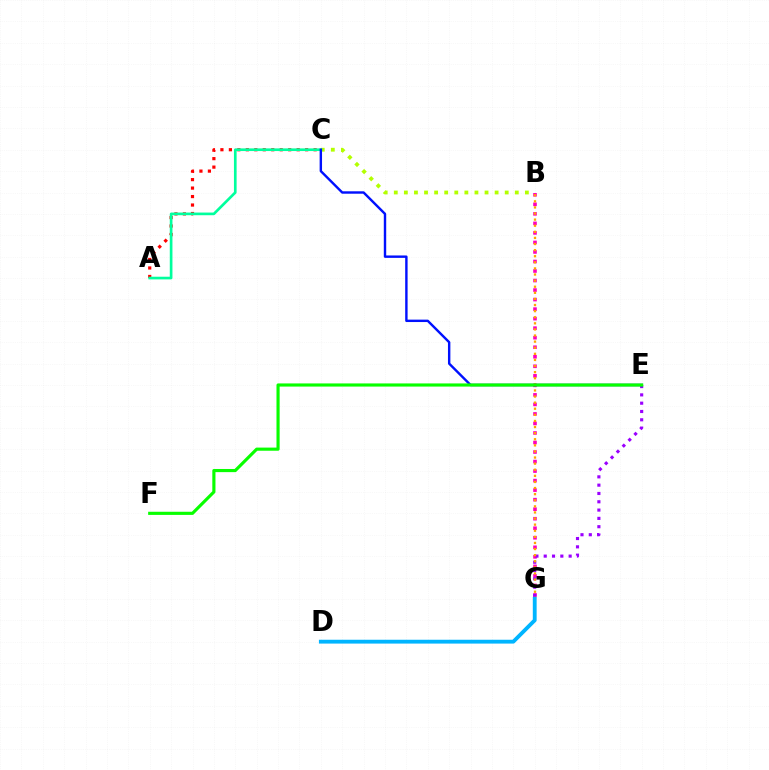{('B', 'G'): [{'color': '#ff00bd', 'line_style': 'dotted', 'thickness': 2.59}, {'color': '#ffa500', 'line_style': 'dotted', 'thickness': 1.66}], ('E', 'G'): [{'color': '#9b00ff', 'line_style': 'dotted', 'thickness': 2.26}], ('A', 'C'): [{'color': '#ff0000', 'line_style': 'dotted', 'thickness': 2.3}, {'color': '#00ff9d', 'line_style': 'solid', 'thickness': 1.92}], ('B', 'C'): [{'color': '#b3ff00', 'line_style': 'dotted', 'thickness': 2.74}], ('D', 'G'): [{'color': '#00b5ff', 'line_style': 'solid', 'thickness': 2.77}], ('C', 'E'): [{'color': '#0010ff', 'line_style': 'solid', 'thickness': 1.74}], ('E', 'F'): [{'color': '#08ff00', 'line_style': 'solid', 'thickness': 2.26}]}